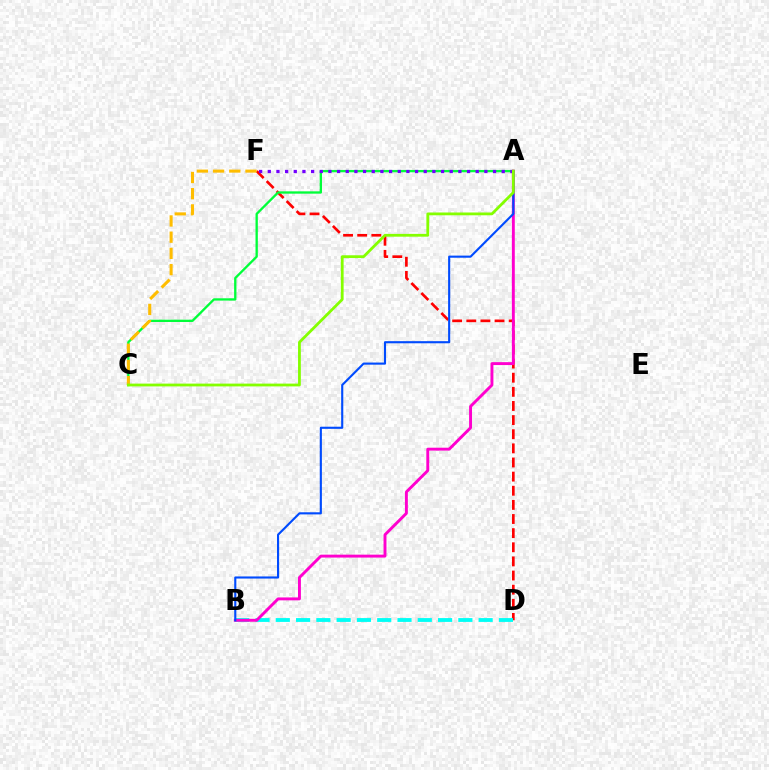{('D', 'F'): [{'color': '#ff0000', 'line_style': 'dashed', 'thickness': 1.92}], ('A', 'C'): [{'color': '#00ff39', 'line_style': 'solid', 'thickness': 1.67}, {'color': '#84ff00', 'line_style': 'solid', 'thickness': 2.01}], ('C', 'F'): [{'color': '#ffbd00', 'line_style': 'dashed', 'thickness': 2.2}], ('B', 'D'): [{'color': '#00fff6', 'line_style': 'dashed', 'thickness': 2.76}], ('A', 'B'): [{'color': '#ff00cf', 'line_style': 'solid', 'thickness': 2.1}, {'color': '#004bff', 'line_style': 'solid', 'thickness': 1.53}], ('A', 'F'): [{'color': '#7200ff', 'line_style': 'dotted', 'thickness': 2.35}]}